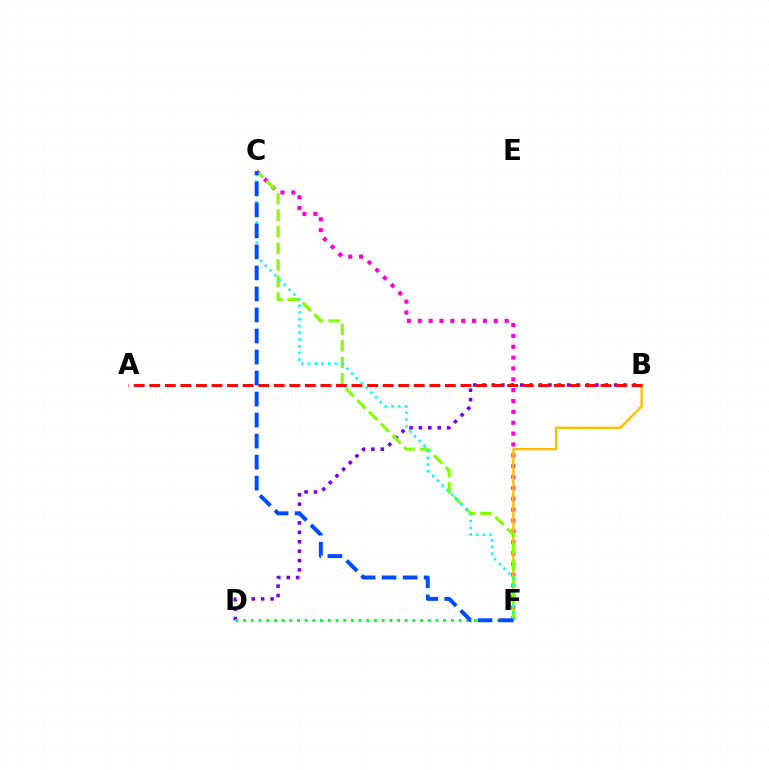{('C', 'F'): [{'color': '#ff00cf', 'line_style': 'dotted', 'thickness': 2.95}, {'color': '#84ff00', 'line_style': 'dashed', 'thickness': 2.25}, {'color': '#00fff6', 'line_style': 'dotted', 'thickness': 1.83}, {'color': '#004bff', 'line_style': 'dashed', 'thickness': 2.86}], ('B', 'D'): [{'color': '#7200ff', 'line_style': 'dotted', 'thickness': 2.55}], ('D', 'F'): [{'color': '#00ff39', 'line_style': 'dotted', 'thickness': 2.09}], ('B', 'F'): [{'color': '#ffbd00', 'line_style': 'solid', 'thickness': 1.68}], ('A', 'B'): [{'color': '#ff0000', 'line_style': 'dashed', 'thickness': 2.11}]}